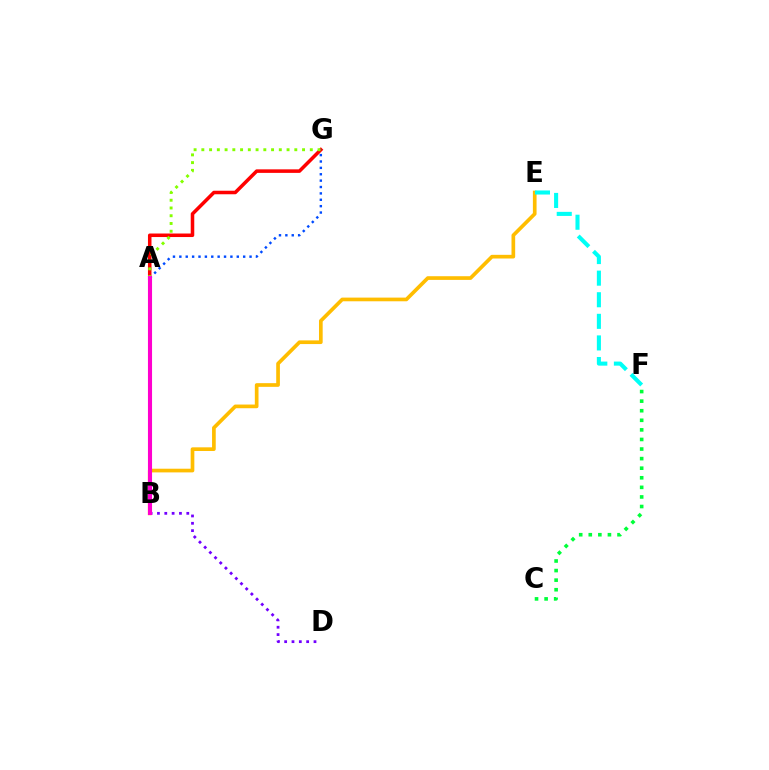{('C', 'F'): [{'color': '#00ff39', 'line_style': 'dotted', 'thickness': 2.6}], ('B', 'E'): [{'color': '#ffbd00', 'line_style': 'solid', 'thickness': 2.65}], ('B', 'D'): [{'color': '#7200ff', 'line_style': 'dotted', 'thickness': 1.99}], ('A', 'G'): [{'color': '#ff0000', 'line_style': 'solid', 'thickness': 2.54}, {'color': '#004bff', 'line_style': 'dotted', 'thickness': 1.73}, {'color': '#84ff00', 'line_style': 'dotted', 'thickness': 2.1}], ('E', 'F'): [{'color': '#00fff6', 'line_style': 'dashed', 'thickness': 2.93}], ('A', 'B'): [{'color': '#ff00cf', 'line_style': 'solid', 'thickness': 2.95}]}